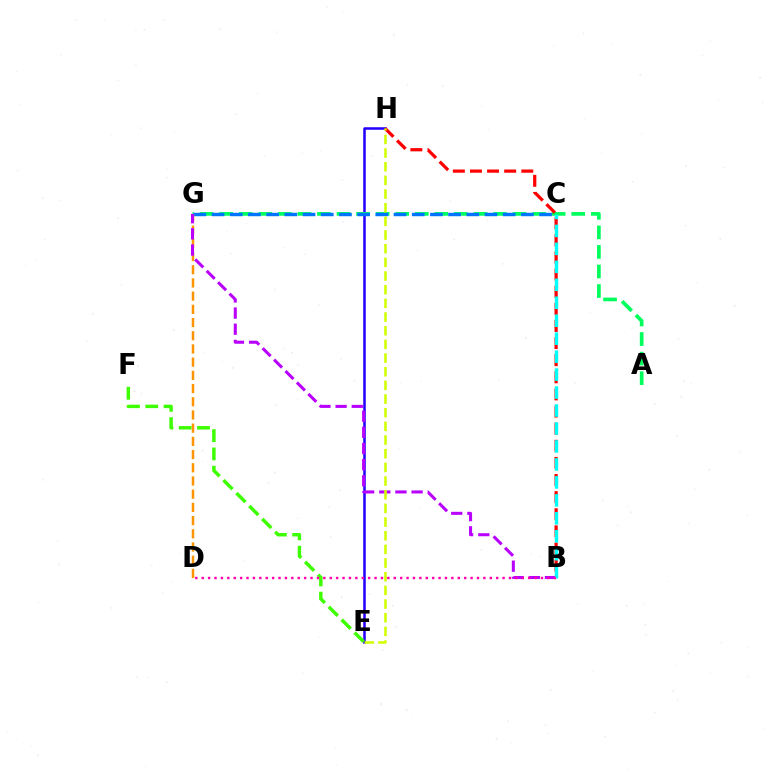{('E', 'H'): [{'color': '#2500ff', 'line_style': 'solid', 'thickness': 1.82}, {'color': '#d1ff00', 'line_style': 'dashed', 'thickness': 1.86}], ('A', 'G'): [{'color': '#00ff5c', 'line_style': 'dashed', 'thickness': 2.66}], ('C', 'G'): [{'color': '#0074ff', 'line_style': 'dashed', 'thickness': 2.47}], ('E', 'F'): [{'color': '#3dff00', 'line_style': 'dashed', 'thickness': 2.48}], ('D', 'G'): [{'color': '#ff9400', 'line_style': 'dashed', 'thickness': 1.79}], ('B', 'H'): [{'color': '#ff0000', 'line_style': 'dashed', 'thickness': 2.33}], ('B', 'G'): [{'color': '#b900ff', 'line_style': 'dashed', 'thickness': 2.19}], ('B', 'C'): [{'color': '#00fff6', 'line_style': 'dashed', 'thickness': 2.44}], ('B', 'D'): [{'color': '#ff00ac', 'line_style': 'dotted', 'thickness': 1.74}]}